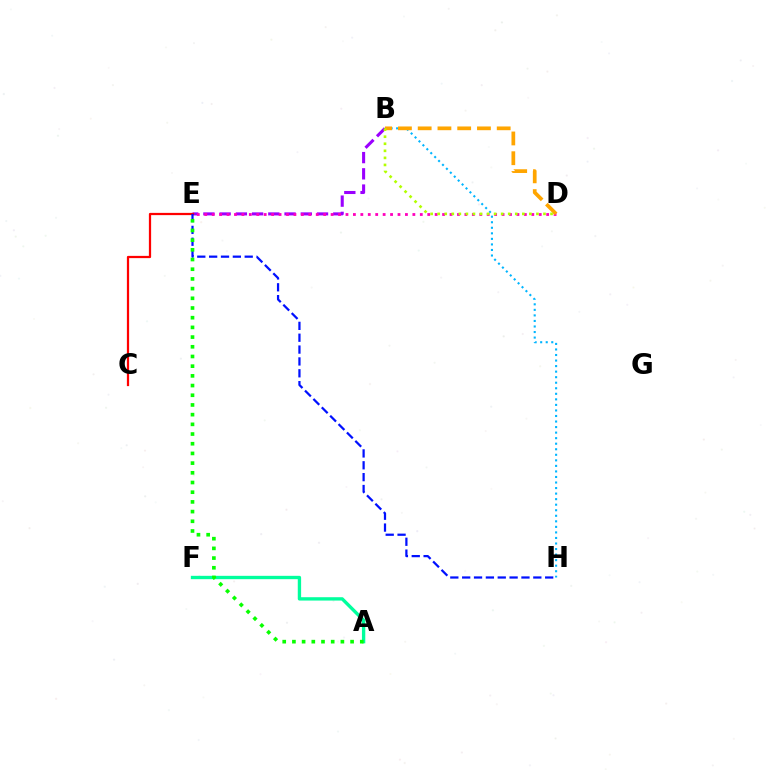{('B', 'H'): [{'color': '#00b5ff', 'line_style': 'dotted', 'thickness': 1.51}], ('B', 'E'): [{'color': '#9b00ff', 'line_style': 'dashed', 'thickness': 2.2}], ('D', 'E'): [{'color': '#ff00bd', 'line_style': 'dotted', 'thickness': 2.02}], ('C', 'E'): [{'color': '#ff0000', 'line_style': 'solid', 'thickness': 1.61}], ('E', 'H'): [{'color': '#0010ff', 'line_style': 'dashed', 'thickness': 1.61}], ('B', 'D'): [{'color': '#ffa500', 'line_style': 'dashed', 'thickness': 2.68}, {'color': '#b3ff00', 'line_style': 'dotted', 'thickness': 1.92}], ('A', 'F'): [{'color': '#00ff9d', 'line_style': 'solid', 'thickness': 2.41}], ('A', 'E'): [{'color': '#08ff00', 'line_style': 'dotted', 'thickness': 2.63}]}